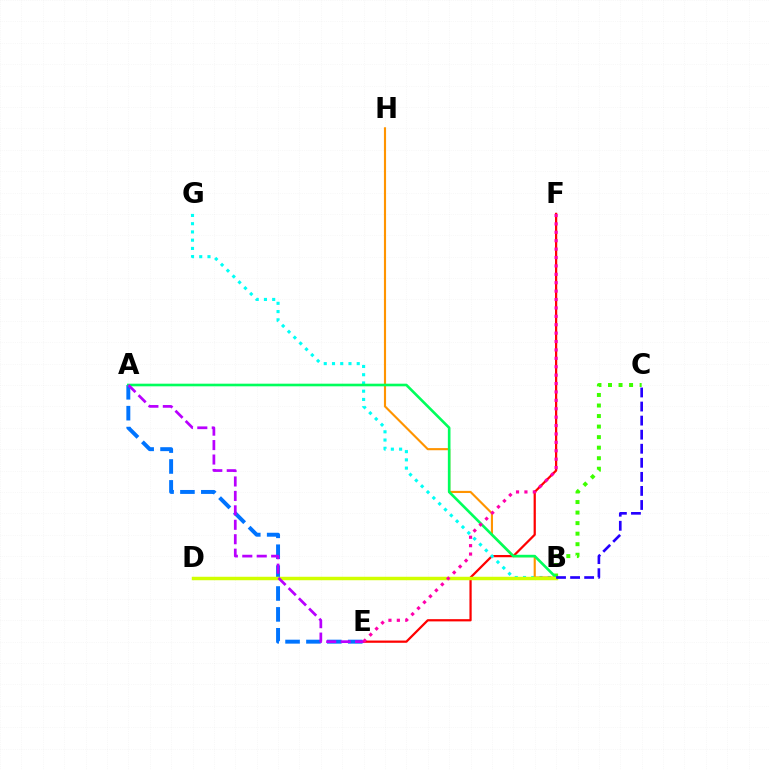{('E', 'F'): [{'color': '#ff0000', 'line_style': 'solid', 'thickness': 1.61}, {'color': '#ff00ac', 'line_style': 'dotted', 'thickness': 2.28}], ('B', 'G'): [{'color': '#00fff6', 'line_style': 'dotted', 'thickness': 2.24}], ('B', 'C'): [{'color': '#3dff00', 'line_style': 'dotted', 'thickness': 2.86}, {'color': '#2500ff', 'line_style': 'dashed', 'thickness': 1.91}], ('B', 'H'): [{'color': '#ff9400', 'line_style': 'solid', 'thickness': 1.53}], ('A', 'E'): [{'color': '#0074ff', 'line_style': 'dashed', 'thickness': 2.84}, {'color': '#b900ff', 'line_style': 'dashed', 'thickness': 1.96}], ('A', 'B'): [{'color': '#00ff5c', 'line_style': 'solid', 'thickness': 1.89}], ('B', 'D'): [{'color': '#d1ff00', 'line_style': 'solid', 'thickness': 2.49}]}